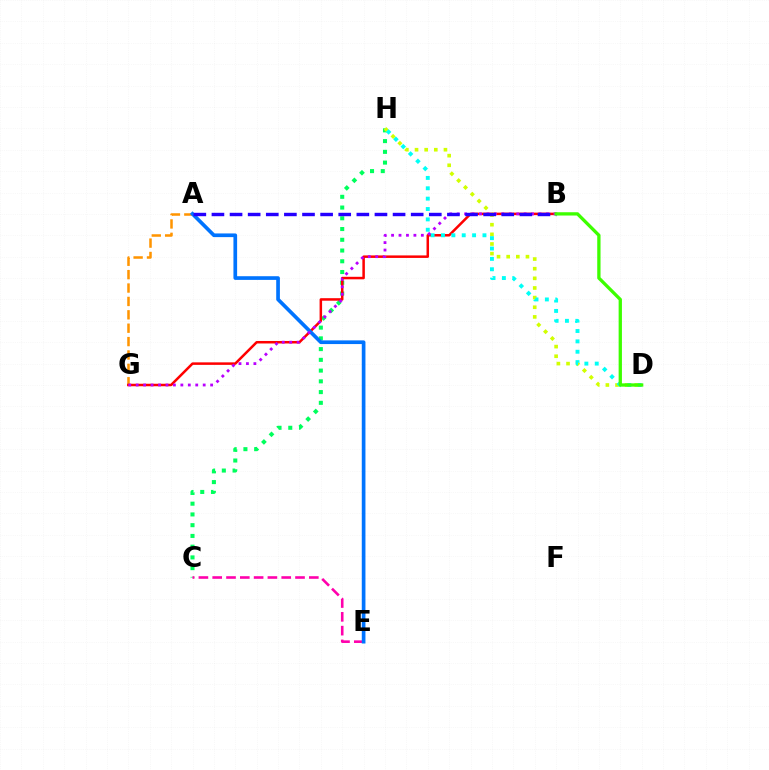{('A', 'G'): [{'color': '#ff9400', 'line_style': 'dashed', 'thickness': 1.82}], ('C', 'H'): [{'color': '#00ff5c', 'line_style': 'dotted', 'thickness': 2.92}], ('B', 'G'): [{'color': '#ff0000', 'line_style': 'solid', 'thickness': 1.81}, {'color': '#b900ff', 'line_style': 'dotted', 'thickness': 2.02}], ('D', 'H'): [{'color': '#d1ff00', 'line_style': 'dotted', 'thickness': 2.62}, {'color': '#00fff6', 'line_style': 'dotted', 'thickness': 2.82}], ('C', 'E'): [{'color': '#ff00ac', 'line_style': 'dashed', 'thickness': 1.87}], ('A', 'E'): [{'color': '#0074ff', 'line_style': 'solid', 'thickness': 2.65}], ('A', 'B'): [{'color': '#2500ff', 'line_style': 'dashed', 'thickness': 2.46}], ('B', 'D'): [{'color': '#3dff00', 'line_style': 'solid', 'thickness': 2.38}]}